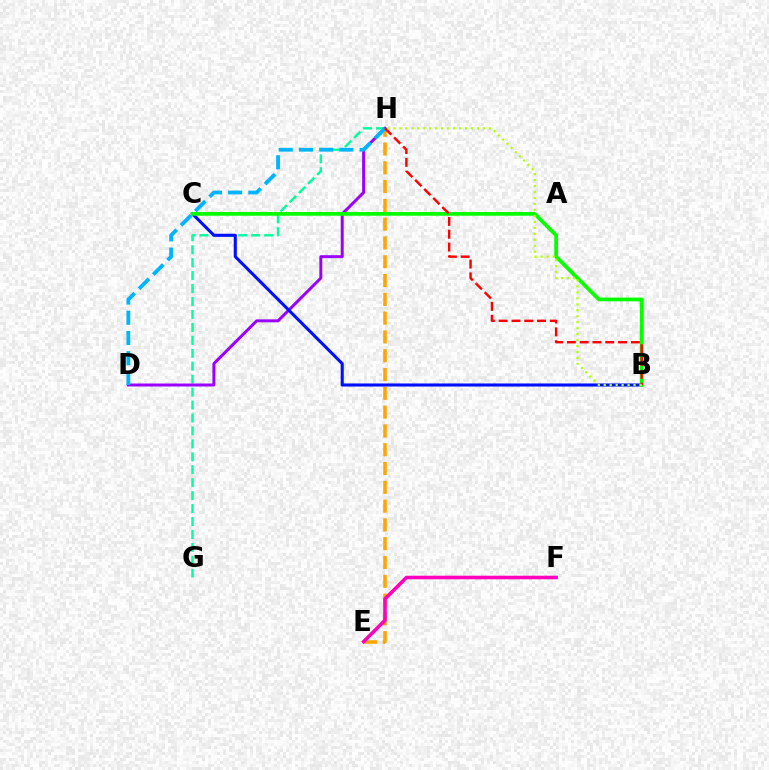{('G', 'H'): [{'color': '#00ff9d', 'line_style': 'dashed', 'thickness': 1.76}], ('E', 'H'): [{'color': '#ffa500', 'line_style': 'dashed', 'thickness': 2.55}], ('E', 'F'): [{'color': '#ff00bd', 'line_style': 'solid', 'thickness': 2.56}], ('D', 'H'): [{'color': '#9b00ff', 'line_style': 'solid', 'thickness': 2.14}, {'color': '#00b5ff', 'line_style': 'dashed', 'thickness': 2.75}], ('B', 'C'): [{'color': '#0010ff', 'line_style': 'solid', 'thickness': 2.22}, {'color': '#08ff00', 'line_style': 'solid', 'thickness': 2.69}], ('B', 'H'): [{'color': '#ff0000', 'line_style': 'dashed', 'thickness': 1.74}, {'color': '#b3ff00', 'line_style': 'dotted', 'thickness': 1.62}]}